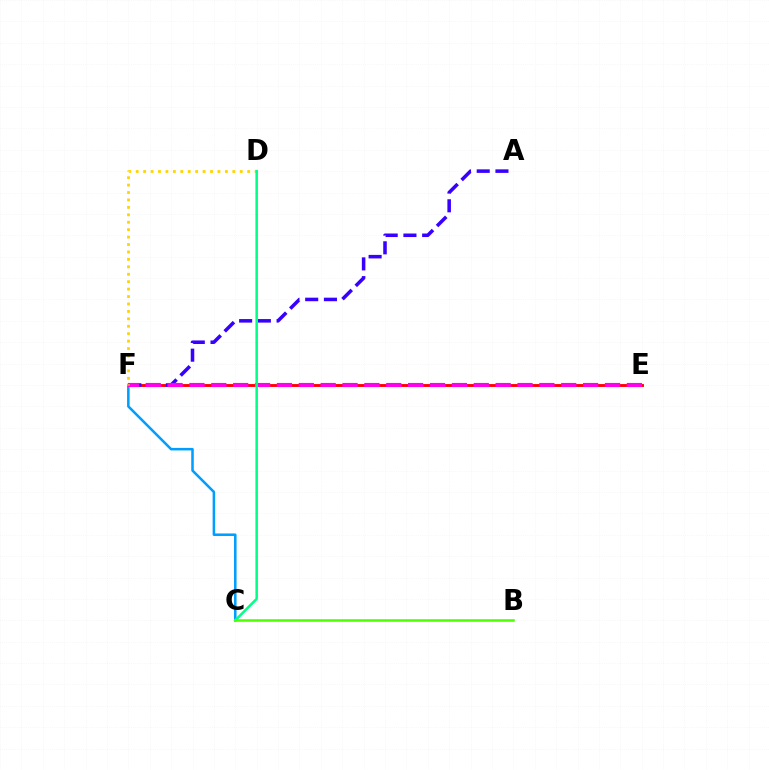{('E', 'F'): [{'color': '#ff0000', 'line_style': 'solid', 'thickness': 2.06}, {'color': '#ff00ed', 'line_style': 'dashed', 'thickness': 2.97}], ('A', 'F'): [{'color': '#3700ff', 'line_style': 'dashed', 'thickness': 2.54}], ('C', 'F'): [{'color': '#009eff', 'line_style': 'solid', 'thickness': 1.83}], ('D', 'F'): [{'color': '#ffd500', 'line_style': 'dotted', 'thickness': 2.02}], ('C', 'D'): [{'color': '#00ff86', 'line_style': 'solid', 'thickness': 1.81}], ('B', 'C'): [{'color': '#4fff00', 'line_style': 'solid', 'thickness': 1.82}]}